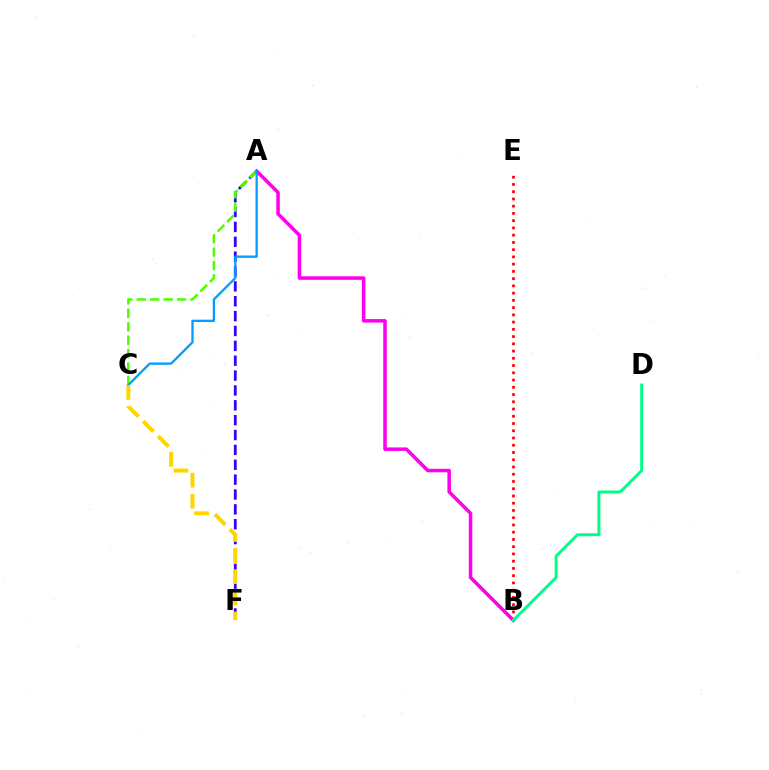{('A', 'F'): [{'color': '#3700ff', 'line_style': 'dashed', 'thickness': 2.02}], ('B', 'E'): [{'color': '#ff0000', 'line_style': 'dotted', 'thickness': 1.97}], ('A', 'B'): [{'color': '#ff00ed', 'line_style': 'solid', 'thickness': 2.54}], ('A', 'C'): [{'color': '#4fff00', 'line_style': 'dashed', 'thickness': 1.82}, {'color': '#009eff', 'line_style': 'solid', 'thickness': 1.66}], ('B', 'D'): [{'color': '#00ff86', 'line_style': 'solid', 'thickness': 2.13}], ('C', 'F'): [{'color': '#ffd500', 'line_style': 'dashed', 'thickness': 2.87}]}